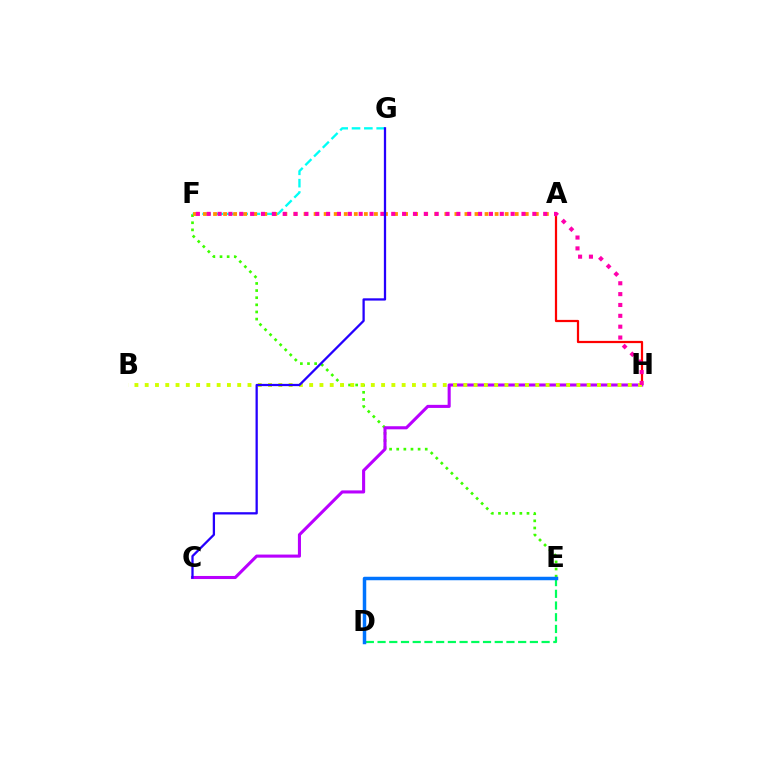{('D', 'E'): [{'color': '#00ff5c', 'line_style': 'dashed', 'thickness': 1.59}, {'color': '#0074ff', 'line_style': 'solid', 'thickness': 2.51}], ('A', 'H'): [{'color': '#ff0000', 'line_style': 'solid', 'thickness': 1.6}], ('E', 'F'): [{'color': '#3dff00', 'line_style': 'dotted', 'thickness': 1.94}], ('C', 'H'): [{'color': '#b900ff', 'line_style': 'solid', 'thickness': 2.22}], ('B', 'H'): [{'color': '#d1ff00', 'line_style': 'dotted', 'thickness': 2.79}], ('F', 'G'): [{'color': '#00fff6', 'line_style': 'dashed', 'thickness': 1.68}], ('A', 'F'): [{'color': '#ff9400', 'line_style': 'dotted', 'thickness': 2.73}], ('F', 'H'): [{'color': '#ff00ac', 'line_style': 'dotted', 'thickness': 2.95}], ('C', 'G'): [{'color': '#2500ff', 'line_style': 'solid', 'thickness': 1.64}]}